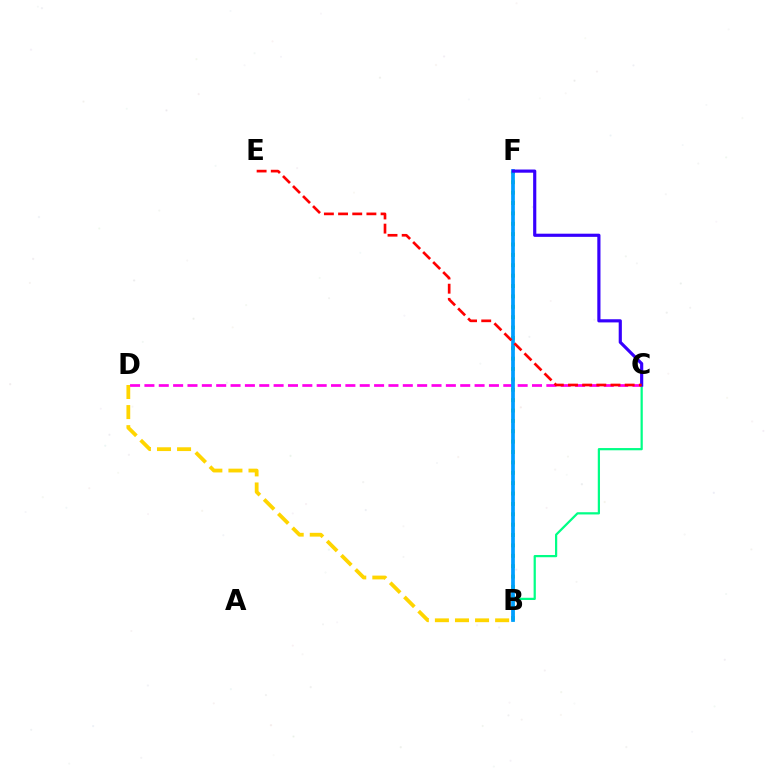{('B', 'F'): [{'color': '#4fff00', 'line_style': 'dotted', 'thickness': 2.82}, {'color': '#009eff', 'line_style': 'solid', 'thickness': 2.69}], ('B', 'C'): [{'color': '#00ff86', 'line_style': 'solid', 'thickness': 1.61}], ('B', 'D'): [{'color': '#ffd500', 'line_style': 'dashed', 'thickness': 2.73}], ('C', 'D'): [{'color': '#ff00ed', 'line_style': 'dashed', 'thickness': 1.95}], ('C', 'F'): [{'color': '#3700ff', 'line_style': 'solid', 'thickness': 2.28}], ('C', 'E'): [{'color': '#ff0000', 'line_style': 'dashed', 'thickness': 1.92}]}